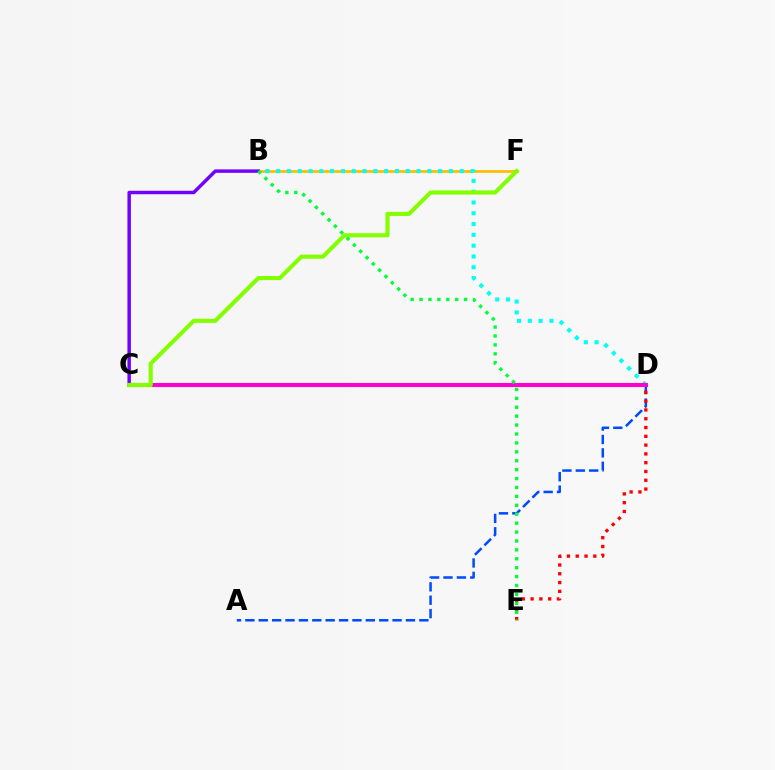{('A', 'D'): [{'color': '#004bff', 'line_style': 'dashed', 'thickness': 1.82}], ('B', 'F'): [{'color': '#ffbd00', 'line_style': 'solid', 'thickness': 1.97}], ('B', 'D'): [{'color': '#00fff6', 'line_style': 'dotted', 'thickness': 2.93}], ('B', 'C'): [{'color': '#7200ff', 'line_style': 'solid', 'thickness': 2.48}], ('D', 'E'): [{'color': '#ff0000', 'line_style': 'dotted', 'thickness': 2.39}], ('C', 'D'): [{'color': '#ff00cf', 'line_style': 'solid', 'thickness': 2.93}], ('C', 'F'): [{'color': '#84ff00', 'line_style': 'solid', 'thickness': 2.97}], ('B', 'E'): [{'color': '#00ff39', 'line_style': 'dotted', 'thickness': 2.42}]}